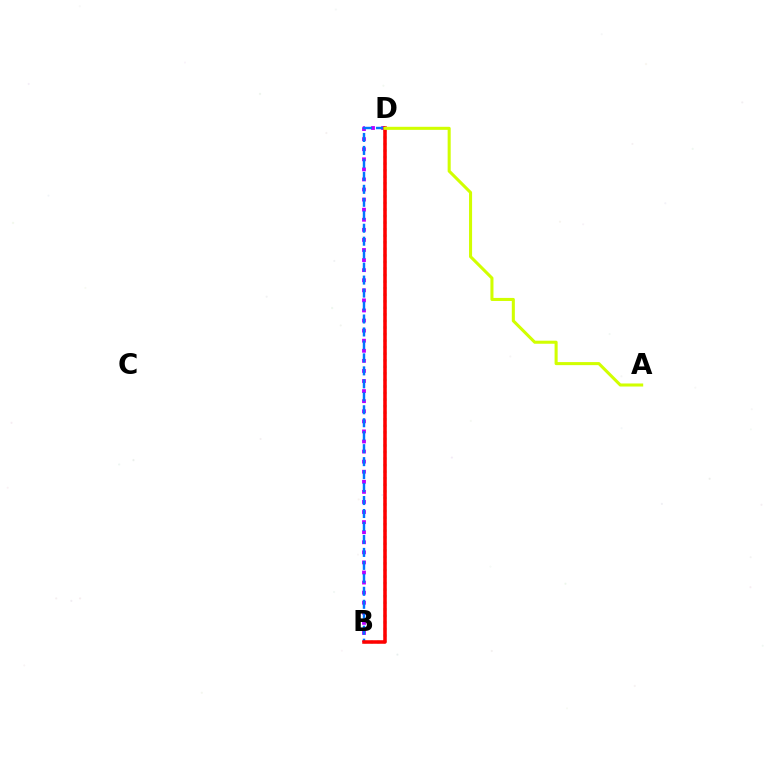{('B', 'D'): [{'color': '#b900ff', 'line_style': 'dotted', 'thickness': 2.74}, {'color': '#0074ff', 'line_style': 'dashed', 'thickness': 1.76}, {'color': '#00ff5c', 'line_style': 'dotted', 'thickness': 1.78}, {'color': '#ff0000', 'line_style': 'solid', 'thickness': 2.55}], ('A', 'D'): [{'color': '#d1ff00', 'line_style': 'solid', 'thickness': 2.2}]}